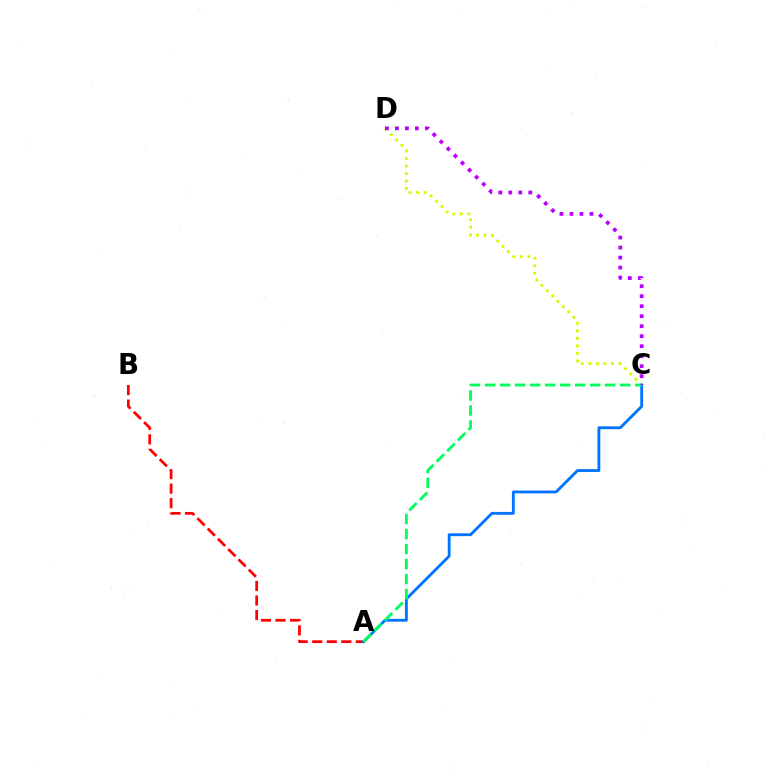{('C', 'D'): [{'color': '#d1ff00', 'line_style': 'dotted', 'thickness': 2.04}, {'color': '#b900ff', 'line_style': 'dotted', 'thickness': 2.72}], ('A', 'B'): [{'color': '#ff0000', 'line_style': 'dashed', 'thickness': 1.97}], ('A', 'C'): [{'color': '#0074ff', 'line_style': 'solid', 'thickness': 2.04}, {'color': '#00ff5c', 'line_style': 'dashed', 'thickness': 2.04}]}